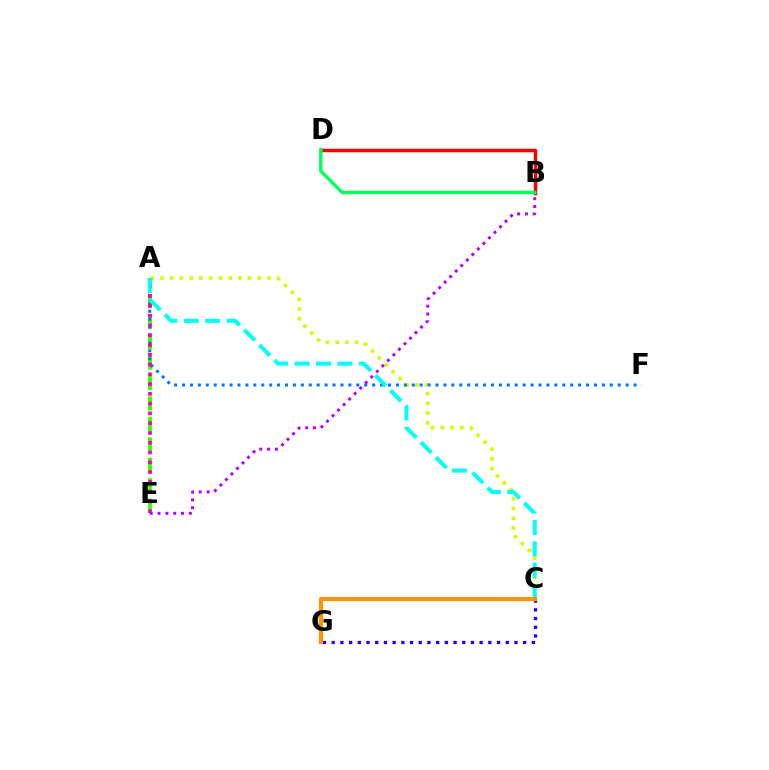{('A', 'C'): [{'color': '#d1ff00', 'line_style': 'dotted', 'thickness': 2.65}, {'color': '#00fff6', 'line_style': 'dashed', 'thickness': 2.91}], ('B', 'D'): [{'color': '#ff0000', 'line_style': 'solid', 'thickness': 2.51}, {'color': '#00ff5c', 'line_style': 'solid', 'thickness': 2.44}], ('C', 'G'): [{'color': '#2500ff', 'line_style': 'dotted', 'thickness': 2.36}, {'color': '#ff9400', 'line_style': 'solid', 'thickness': 2.98}], ('A', 'E'): [{'color': '#3dff00', 'line_style': 'dashed', 'thickness': 2.78}, {'color': '#ff00ac', 'line_style': 'dotted', 'thickness': 2.66}], ('A', 'F'): [{'color': '#0074ff', 'line_style': 'dotted', 'thickness': 2.15}], ('B', 'E'): [{'color': '#b900ff', 'line_style': 'dotted', 'thickness': 2.13}]}